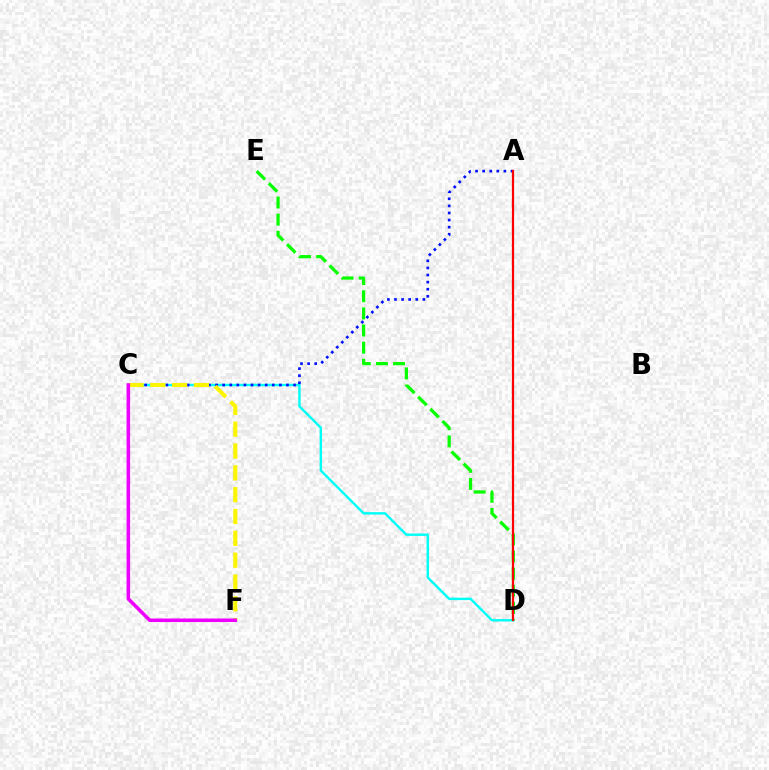{('C', 'D'): [{'color': '#00fff6', 'line_style': 'solid', 'thickness': 1.74}], ('A', 'C'): [{'color': '#0010ff', 'line_style': 'dotted', 'thickness': 1.93}], ('D', 'E'): [{'color': '#08ff00', 'line_style': 'dashed', 'thickness': 2.33}], ('C', 'F'): [{'color': '#fcf500', 'line_style': 'dashed', 'thickness': 2.97}, {'color': '#ee00ff', 'line_style': 'solid', 'thickness': 2.56}], ('A', 'D'): [{'color': '#ff0000', 'line_style': 'solid', 'thickness': 1.6}]}